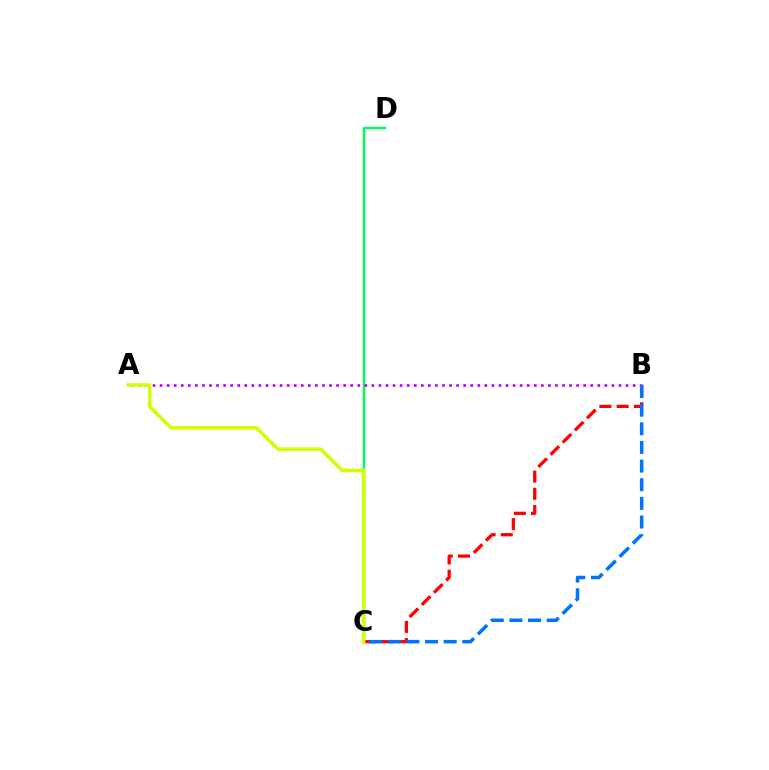{('C', 'D'): [{'color': '#00ff5c', 'line_style': 'solid', 'thickness': 1.76}], ('A', 'B'): [{'color': '#b900ff', 'line_style': 'dotted', 'thickness': 1.92}], ('B', 'C'): [{'color': '#ff0000', 'line_style': 'dashed', 'thickness': 2.34}, {'color': '#0074ff', 'line_style': 'dashed', 'thickness': 2.53}], ('A', 'C'): [{'color': '#d1ff00', 'line_style': 'solid', 'thickness': 2.54}]}